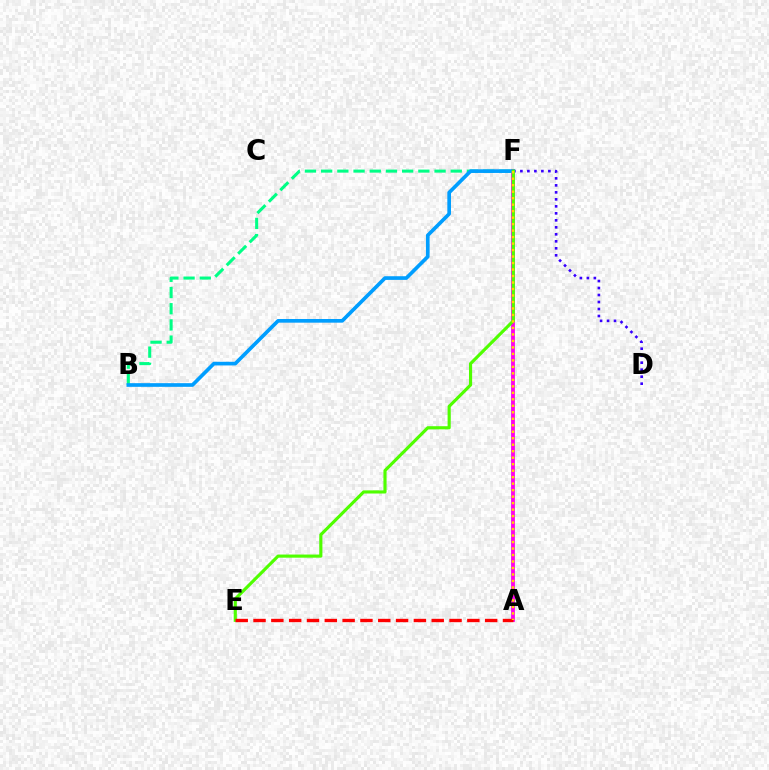{('B', 'F'): [{'color': '#00ff86', 'line_style': 'dashed', 'thickness': 2.2}, {'color': '#009eff', 'line_style': 'solid', 'thickness': 2.64}], ('D', 'F'): [{'color': '#3700ff', 'line_style': 'dotted', 'thickness': 1.9}], ('A', 'F'): [{'color': '#ff00ed', 'line_style': 'solid', 'thickness': 2.74}, {'color': '#ffd500', 'line_style': 'dotted', 'thickness': 1.76}], ('E', 'F'): [{'color': '#4fff00', 'line_style': 'solid', 'thickness': 2.26}], ('A', 'E'): [{'color': '#ff0000', 'line_style': 'dashed', 'thickness': 2.42}]}